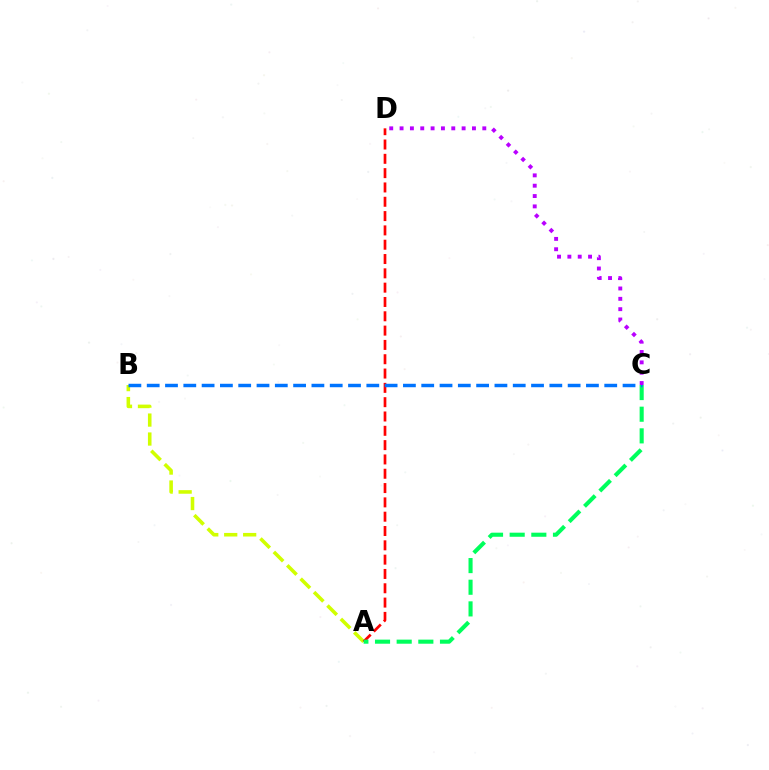{('A', 'B'): [{'color': '#d1ff00', 'line_style': 'dashed', 'thickness': 2.57}], ('A', 'D'): [{'color': '#ff0000', 'line_style': 'dashed', 'thickness': 1.94}], ('A', 'C'): [{'color': '#00ff5c', 'line_style': 'dashed', 'thickness': 2.94}], ('B', 'C'): [{'color': '#0074ff', 'line_style': 'dashed', 'thickness': 2.49}], ('C', 'D'): [{'color': '#b900ff', 'line_style': 'dotted', 'thickness': 2.81}]}